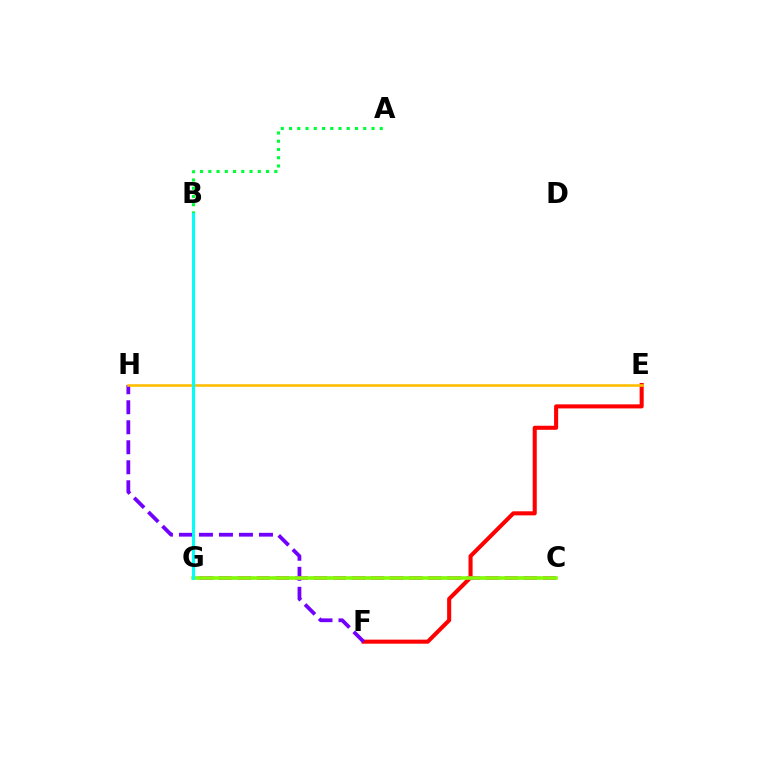{('E', 'F'): [{'color': '#ff0000', 'line_style': 'solid', 'thickness': 2.93}], ('A', 'B'): [{'color': '#00ff39', 'line_style': 'dotted', 'thickness': 2.24}], ('F', 'H'): [{'color': '#7200ff', 'line_style': 'dashed', 'thickness': 2.72}], ('C', 'G'): [{'color': '#004bff', 'line_style': 'dashed', 'thickness': 1.77}, {'color': '#ff00cf', 'line_style': 'dashed', 'thickness': 2.59}, {'color': '#84ff00', 'line_style': 'solid', 'thickness': 2.54}], ('E', 'H'): [{'color': '#ffbd00', 'line_style': 'solid', 'thickness': 1.87}], ('B', 'G'): [{'color': '#00fff6', 'line_style': 'solid', 'thickness': 2.18}]}